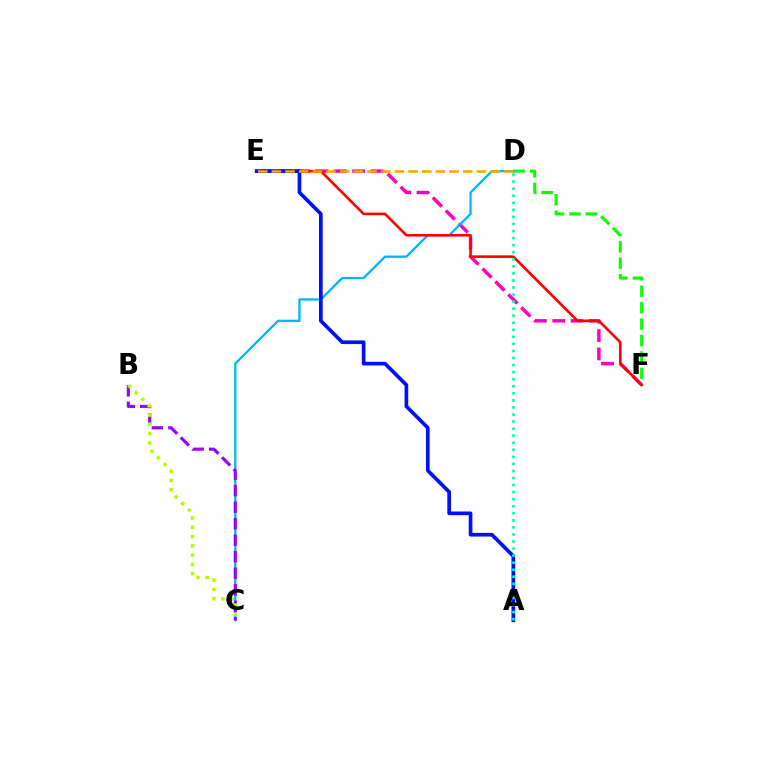{('E', 'F'): [{'color': '#ff00bd', 'line_style': 'dashed', 'thickness': 2.49}, {'color': '#ff0000', 'line_style': 'solid', 'thickness': 1.87}], ('D', 'F'): [{'color': '#08ff00', 'line_style': 'dashed', 'thickness': 2.23}], ('C', 'D'): [{'color': '#00b5ff', 'line_style': 'solid', 'thickness': 1.64}], ('B', 'C'): [{'color': '#9b00ff', 'line_style': 'dashed', 'thickness': 2.24}, {'color': '#b3ff00', 'line_style': 'dotted', 'thickness': 2.52}], ('A', 'E'): [{'color': '#0010ff', 'line_style': 'solid', 'thickness': 2.65}], ('D', 'E'): [{'color': '#ffa500', 'line_style': 'dashed', 'thickness': 1.86}], ('A', 'D'): [{'color': '#00ff9d', 'line_style': 'dotted', 'thickness': 1.92}]}